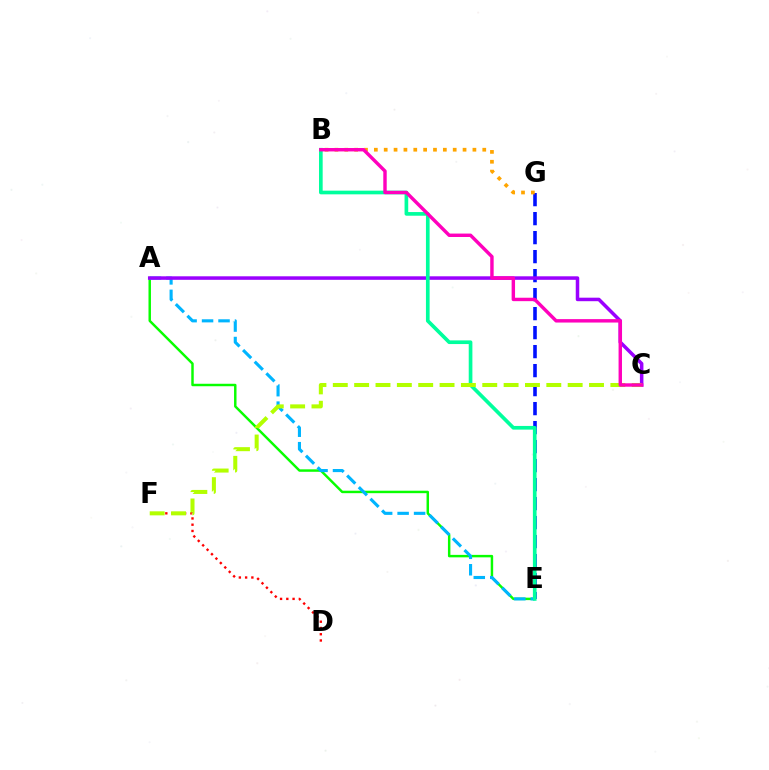{('D', 'F'): [{'color': '#ff0000', 'line_style': 'dotted', 'thickness': 1.7}], ('E', 'G'): [{'color': '#0010ff', 'line_style': 'dashed', 'thickness': 2.58}], ('A', 'E'): [{'color': '#08ff00', 'line_style': 'solid', 'thickness': 1.77}, {'color': '#00b5ff', 'line_style': 'dashed', 'thickness': 2.24}], ('A', 'C'): [{'color': '#9b00ff', 'line_style': 'solid', 'thickness': 2.53}], ('B', 'E'): [{'color': '#00ff9d', 'line_style': 'solid', 'thickness': 2.64}], ('B', 'G'): [{'color': '#ffa500', 'line_style': 'dotted', 'thickness': 2.68}], ('C', 'F'): [{'color': '#b3ff00', 'line_style': 'dashed', 'thickness': 2.9}], ('B', 'C'): [{'color': '#ff00bd', 'line_style': 'solid', 'thickness': 2.46}]}